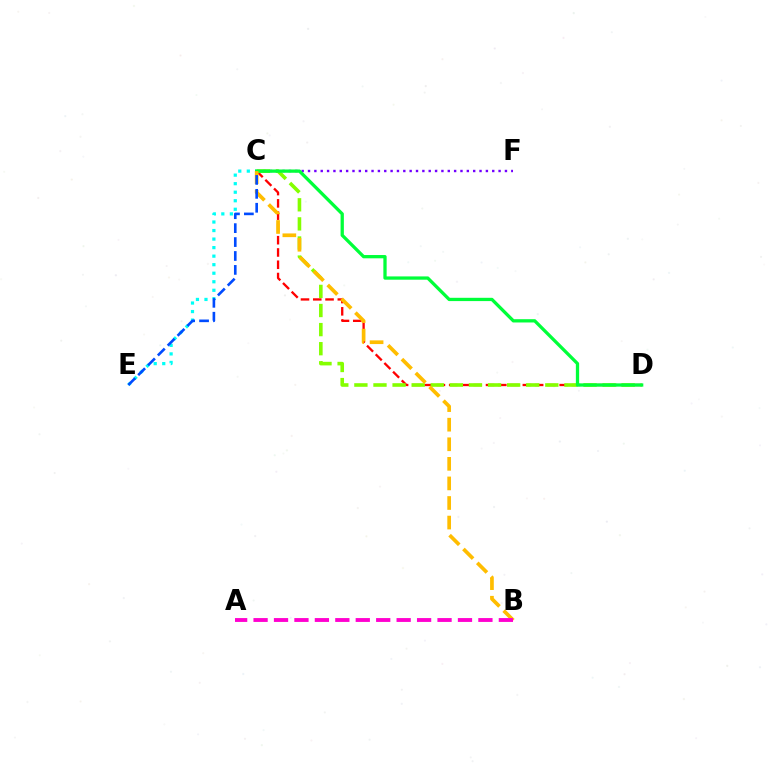{('C', 'E'): [{'color': '#00fff6', 'line_style': 'dotted', 'thickness': 2.32}, {'color': '#004bff', 'line_style': 'dashed', 'thickness': 1.89}], ('C', 'F'): [{'color': '#7200ff', 'line_style': 'dotted', 'thickness': 1.73}], ('C', 'D'): [{'color': '#ff0000', 'line_style': 'dashed', 'thickness': 1.67}, {'color': '#84ff00', 'line_style': 'dashed', 'thickness': 2.59}, {'color': '#00ff39', 'line_style': 'solid', 'thickness': 2.37}], ('B', 'C'): [{'color': '#ffbd00', 'line_style': 'dashed', 'thickness': 2.66}], ('A', 'B'): [{'color': '#ff00cf', 'line_style': 'dashed', 'thickness': 2.78}]}